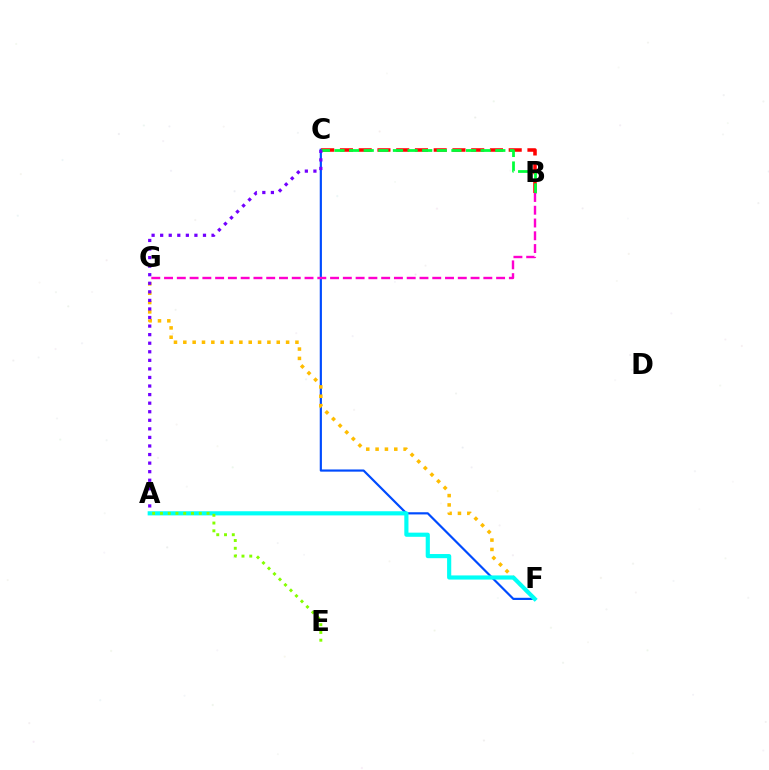{('C', 'F'): [{'color': '#004bff', 'line_style': 'solid', 'thickness': 1.57}], ('B', 'C'): [{'color': '#ff0000', 'line_style': 'dashed', 'thickness': 2.55}, {'color': '#00ff39', 'line_style': 'dashed', 'thickness': 1.99}], ('F', 'G'): [{'color': '#ffbd00', 'line_style': 'dotted', 'thickness': 2.54}], ('A', 'C'): [{'color': '#7200ff', 'line_style': 'dotted', 'thickness': 2.33}], ('A', 'F'): [{'color': '#00fff6', 'line_style': 'solid', 'thickness': 2.99}], ('A', 'E'): [{'color': '#84ff00', 'line_style': 'dotted', 'thickness': 2.11}], ('B', 'G'): [{'color': '#ff00cf', 'line_style': 'dashed', 'thickness': 1.74}]}